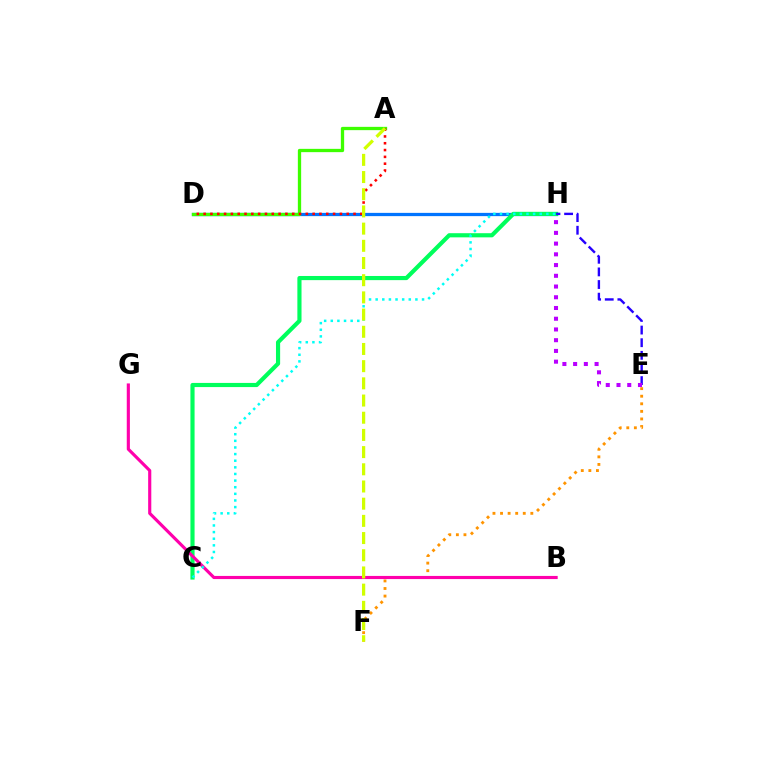{('E', 'F'): [{'color': '#ff9400', 'line_style': 'dotted', 'thickness': 2.06}], ('D', 'H'): [{'color': '#0074ff', 'line_style': 'solid', 'thickness': 2.35}], ('C', 'H'): [{'color': '#00ff5c', 'line_style': 'solid', 'thickness': 2.99}, {'color': '#00fff6', 'line_style': 'dotted', 'thickness': 1.8}], ('B', 'G'): [{'color': '#ff00ac', 'line_style': 'solid', 'thickness': 2.26}], ('A', 'D'): [{'color': '#3dff00', 'line_style': 'solid', 'thickness': 2.37}, {'color': '#ff0000', 'line_style': 'dotted', 'thickness': 1.85}], ('E', 'H'): [{'color': '#2500ff', 'line_style': 'dashed', 'thickness': 1.72}, {'color': '#b900ff', 'line_style': 'dotted', 'thickness': 2.92}], ('A', 'F'): [{'color': '#d1ff00', 'line_style': 'dashed', 'thickness': 2.34}]}